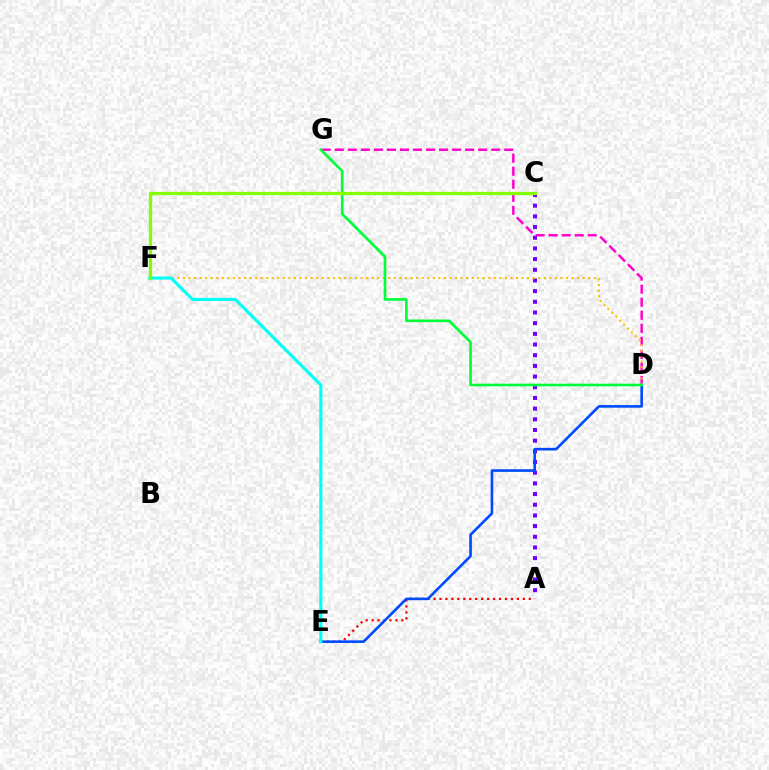{('A', 'E'): [{'color': '#ff0000', 'line_style': 'dotted', 'thickness': 1.62}], ('A', 'C'): [{'color': '#7200ff', 'line_style': 'dotted', 'thickness': 2.9}], ('D', 'G'): [{'color': '#ff00cf', 'line_style': 'dashed', 'thickness': 1.77}, {'color': '#00ff39', 'line_style': 'solid', 'thickness': 1.91}], ('D', 'F'): [{'color': '#ffbd00', 'line_style': 'dotted', 'thickness': 1.51}], ('D', 'E'): [{'color': '#004bff', 'line_style': 'solid', 'thickness': 1.89}], ('E', 'F'): [{'color': '#00fff6', 'line_style': 'solid', 'thickness': 2.22}], ('C', 'F'): [{'color': '#84ff00', 'line_style': 'solid', 'thickness': 2.35}]}